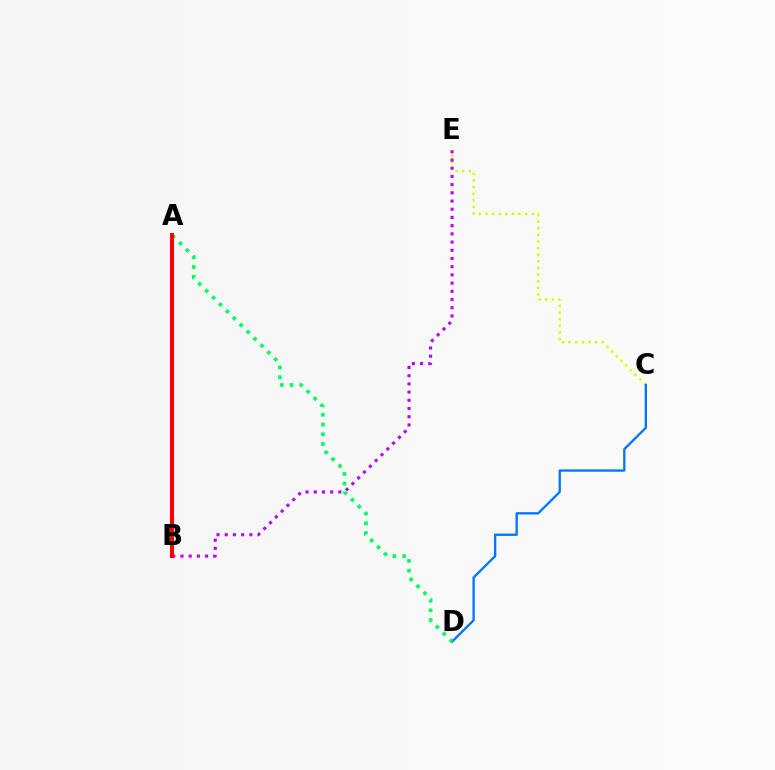{('C', 'E'): [{'color': '#d1ff00', 'line_style': 'dotted', 'thickness': 1.8}], ('C', 'D'): [{'color': '#0074ff', 'line_style': 'solid', 'thickness': 1.67}], ('B', 'E'): [{'color': '#b900ff', 'line_style': 'dotted', 'thickness': 2.23}], ('A', 'D'): [{'color': '#00ff5c', 'line_style': 'dotted', 'thickness': 2.64}], ('A', 'B'): [{'color': '#ff0000', 'line_style': 'solid', 'thickness': 2.88}]}